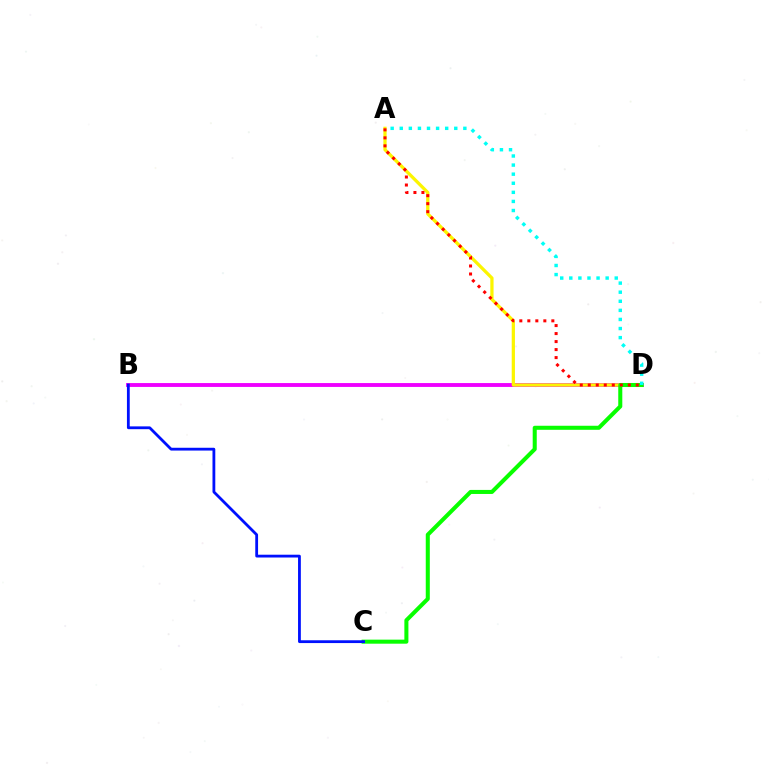{('B', 'D'): [{'color': '#ee00ff', 'line_style': 'solid', 'thickness': 2.79}], ('A', 'D'): [{'color': '#fcf500', 'line_style': 'solid', 'thickness': 2.34}, {'color': '#ff0000', 'line_style': 'dotted', 'thickness': 2.17}, {'color': '#00fff6', 'line_style': 'dotted', 'thickness': 2.47}], ('C', 'D'): [{'color': '#08ff00', 'line_style': 'solid', 'thickness': 2.91}], ('B', 'C'): [{'color': '#0010ff', 'line_style': 'solid', 'thickness': 2.02}]}